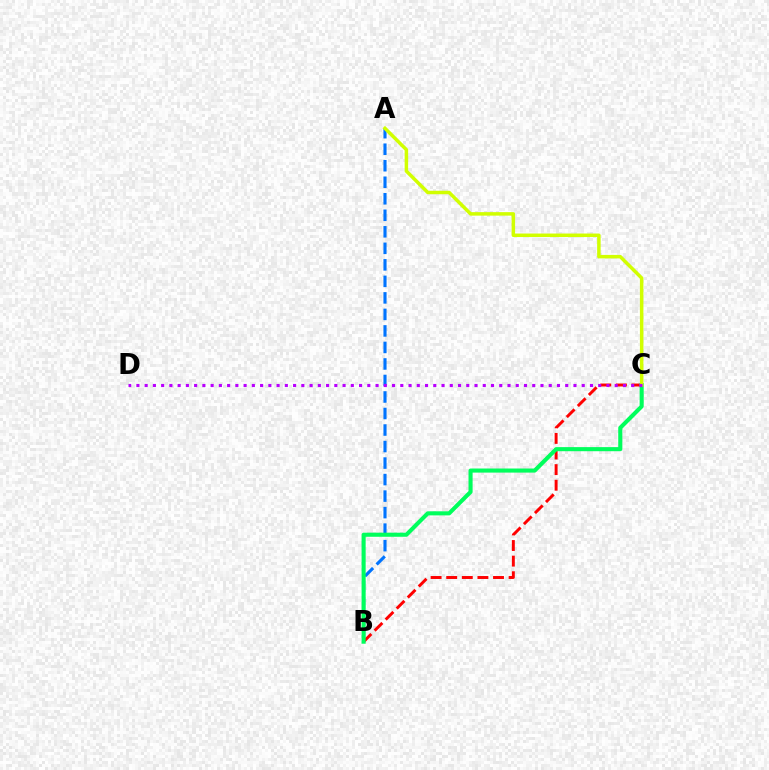{('A', 'B'): [{'color': '#0074ff', 'line_style': 'dashed', 'thickness': 2.24}], ('B', 'C'): [{'color': '#ff0000', 'line_style': 'dashed', 'thickness': 2.12}, {'color': '#00ff5c', 'line_style': 'solid', 'thickness': 2.95}], ('A', 'C'): [{'color': '#d1ff00', 'line_style': 'solid', 'thickness': 2.52}], ('C', 'D'): [{'color': '#b900ff', 'line_style': 'dotted', 'thickness': 2.24}]}